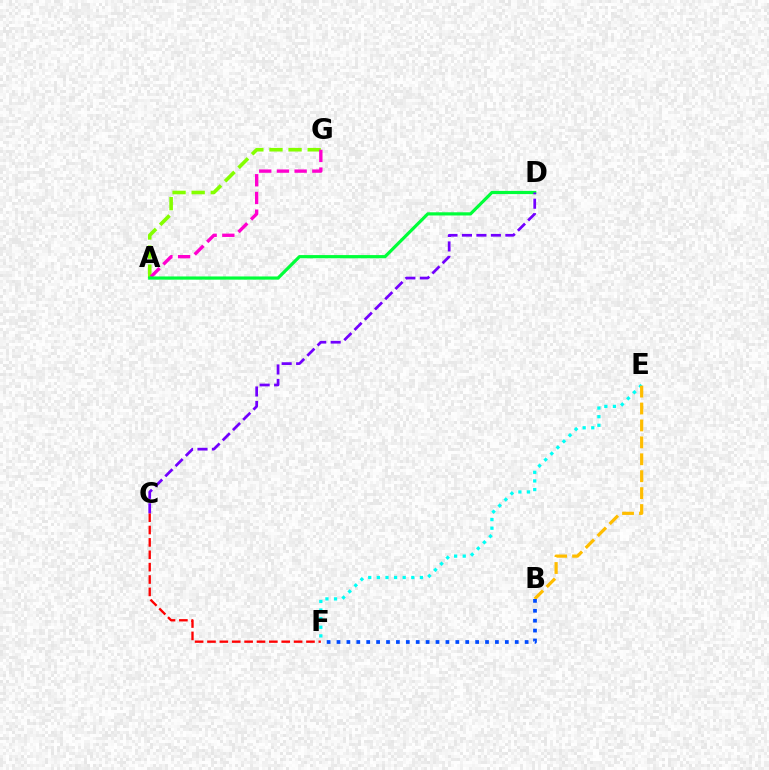{('E', 'F'): [{'color': '#00fff6', 'line_style': 'dotted', 'thickness': 2.34}], ('B', 'E'): [{'color': '#ffbd00', 'line_style': 'dashed', 'thickness': 2.3}], ('A', 'G'): [{'color': '#84ff00', 'line_style': 'dashed', 'thickness': 2.59}, {'color': '#ff00cf', 'line_style': 'dashed', 'thickness': 2.41}], ('C', 'F'): [{'color': '#ff0000', 'line_style': 'dashed', 'thickness': 1.68}], ('B', 'F'): [{'color': '#004bff', 'line_style': 'dotted', 'thickness': 2.69}], ('A', 'D'): [{'color': '#00ff39', 'line_style': 'solid', 'thickness': 2.3}], ('C', 'D'): [{'color': '#7200ff', 'line_style': 'dashed', 'thickness': 1.97}]}